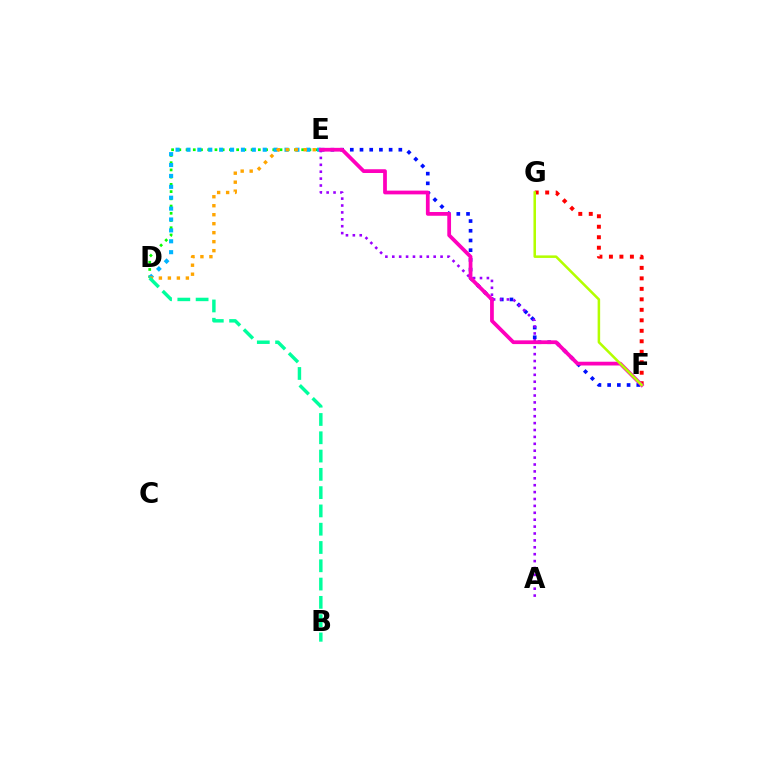{('E', 'F'): [{'color': '#0010ff', 'line_style': 'dotted', 'thickness': 2.64}, {'color': '#ff00bd', 'line_style': 'solid', 'thickness': 2.7}], ('D', 'E'): [{'color': '#08ff00', 'line_style': 'dotted', 'thickness': 1.96}, {'color': '#00b5ff', 'line_style': 'dotted', 'thickness': 2.96}, {'color': '#ffa500', 'line_style': 'dotted', 'thickness': 2.44}], ('F', 'G'): [{'color': '#ff0000', 'line_style': 'dotted', 'thickness': 2.85}, {'color': '#b3ff00', 'line_style': 'solid', 'thickness': 1.82}], ('B', 'D'): [{'color': '#00ff9d', 'line_style': 'dashed', 'thickness': 2.48}], ('A', 'E'): [{'color': '#9b00ff', 'line_style': 'dotted', 'thickness': 1.87}]}